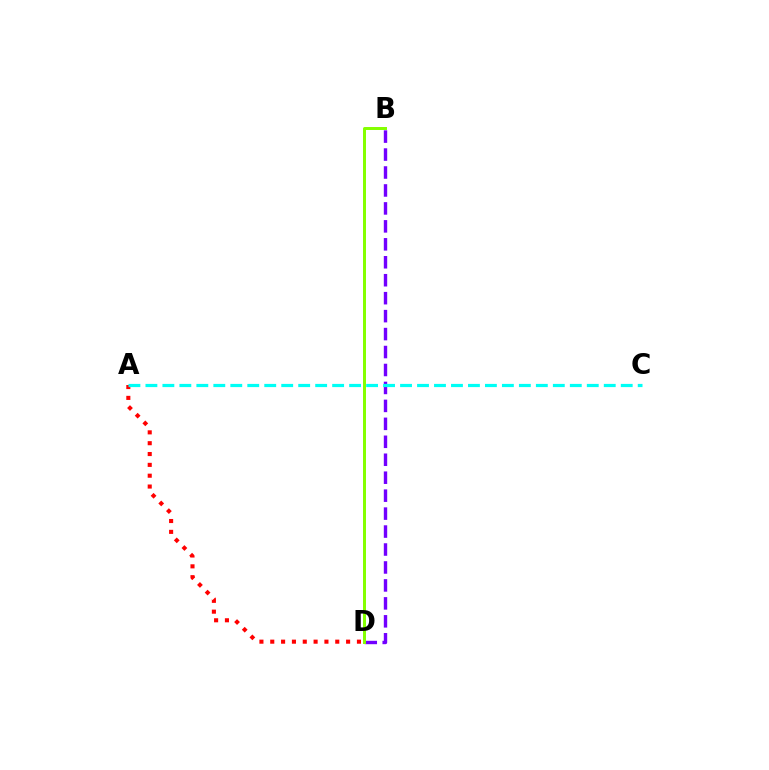{('A', 'D'): [{'color': '#ff0000', 'line_style': 'dotted', 'thickness': 2.94}], ('B', 'D'): [{'color': '#7200ff', 'line_style': 'dashed', 'thickness': 2.44}, {'color': '#84ff00', 'line_style': 'solid', 'thickness': 2.14}], ('A', 'C'): [{'color': '#00fff6', 'line_style': 'dashed', 'thickness': 2.31}]}